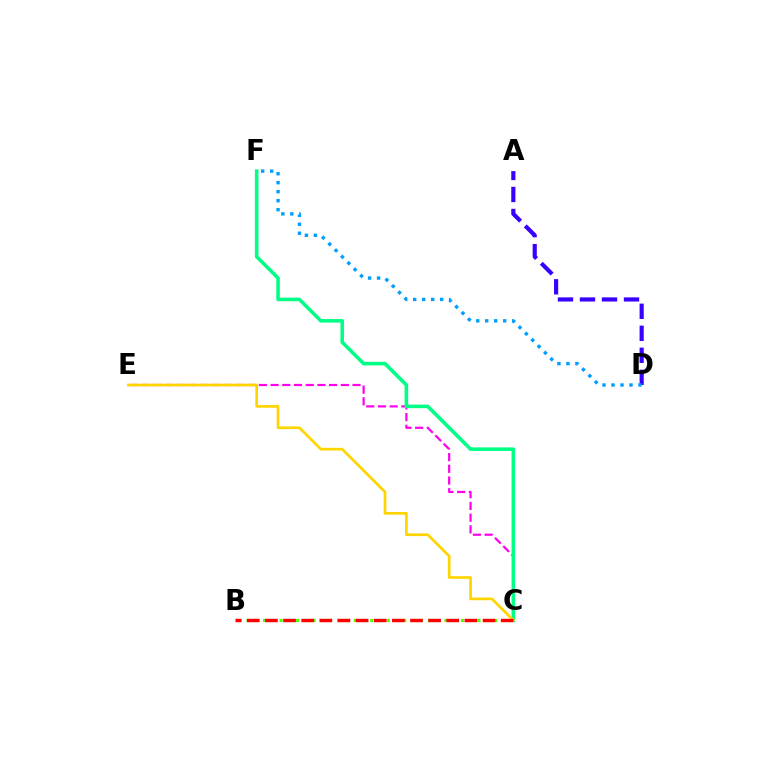{('B', 'C'): [{'color': '#4fff00', 'line_style': 'dotted', 'thickness': 2.24}, {'color': '#ff0000', 'line_style': 'dashed', 'thickness': 2.46}], ('C', 'E'): [{'color': '#ff00ed', 'line_style': 'dashed', 'thickness': 1.59}, {'color': '#ffd500', 'line_style': 'solid', 'thickness': 1.94}], ('C', 'F'): [{'color': '#00ff86', 'line_style': 'solid', 'thickness': 2.57}], ('A', 'D'): [{'color': '#3700ff', 'line_style': 'dashed', 'thickness': 2.99}], ('D', 'F'): [{'color': '#009eff', 'line_style': 'dotted', 'thickness': 2.44}]}